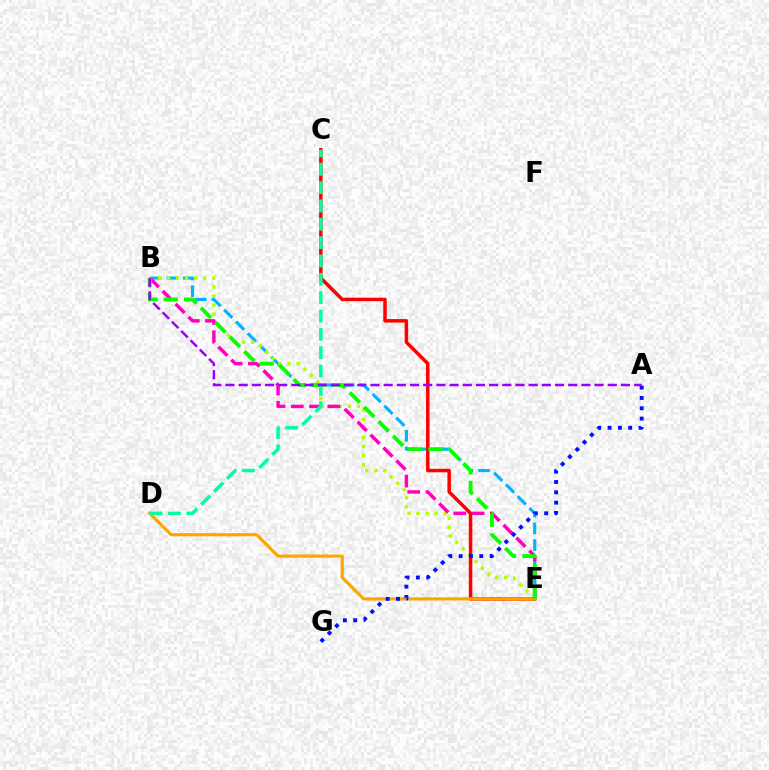{('B', 'E'): [{'color': '#00b5ff', 'line_style': 'dashed', 'thickness': 2.26}, {'color': '#b3ff00', 'line_style': 'dotted', 'thickness': 2.46}, {'color': '#ff00bd', 'line_style': 'dashed', 'thickness': 2.48}, {'color': '#08ff00', 'line_style': 'dashed', 'thickness': 2.77}], ('C', 'E'): [{'color': '#ff0000', 'line_style': 'solid', 'thickness': 2.51}], ('D', 'E'): [{'color': '#ffa500', 'line_style': 'solid', 'thickness': 2.28}], ('A', 'G'): [{'color': '#0010ff', 'line_style': 'dotted', 'thickness': 2.8}], ('C', 'D'): [{'color': '#00ff9d', 'line_style': 'dashed', 'thickness': 2.49}], ('A', 'B'): [{'color': '#9b00ff', 'line_style': 'dashed', 'thickness': 1.79}]}